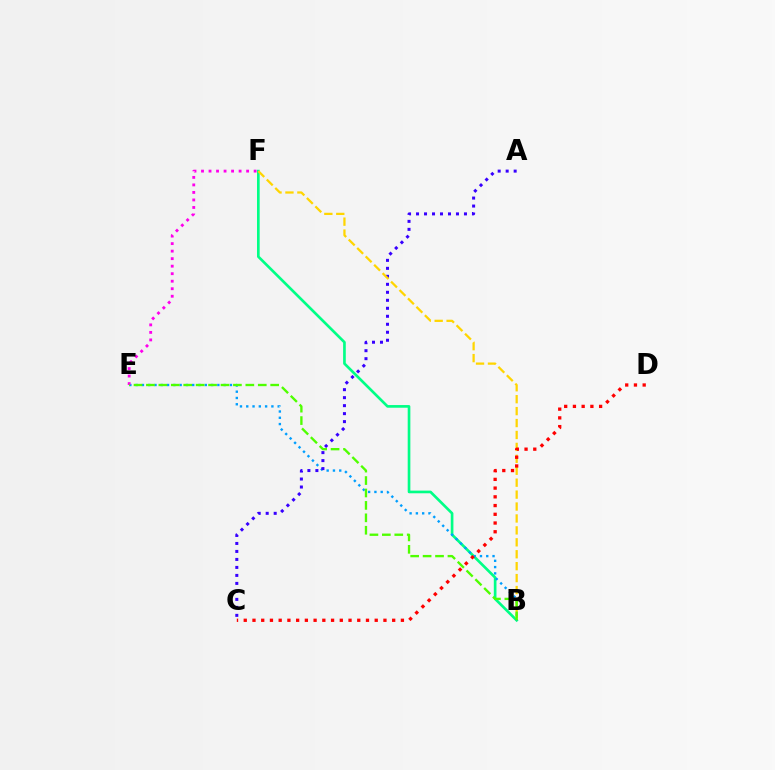{('B', 'F'): [{'color': '#00ff86', 'line_style': 'solid', 'thickness': 1.92}, {'color': '#ffd500', 'line_style': 'dashed', 'thickness': 1.62}], ('B', 'E'): [{'color': '#009eff', 'line_style': 'dotted', 'thickness': 1.71}, {'color': '#4fff00', 'line_style': 'dashed', 'thickness': 1.69}], ('A', 'C'): [{'color': '#3700ff', 'line_style': 'dotted', 'thickness': 2.17}], ('E', 'F'): [{'color': '#ff00ed', 'line_style': 'dotted', 'thickness': 2.04}], ('C', 'D'): [{'color': '#ff0000', 'line_style': 'dotted', 'thickness': 2.37}]}